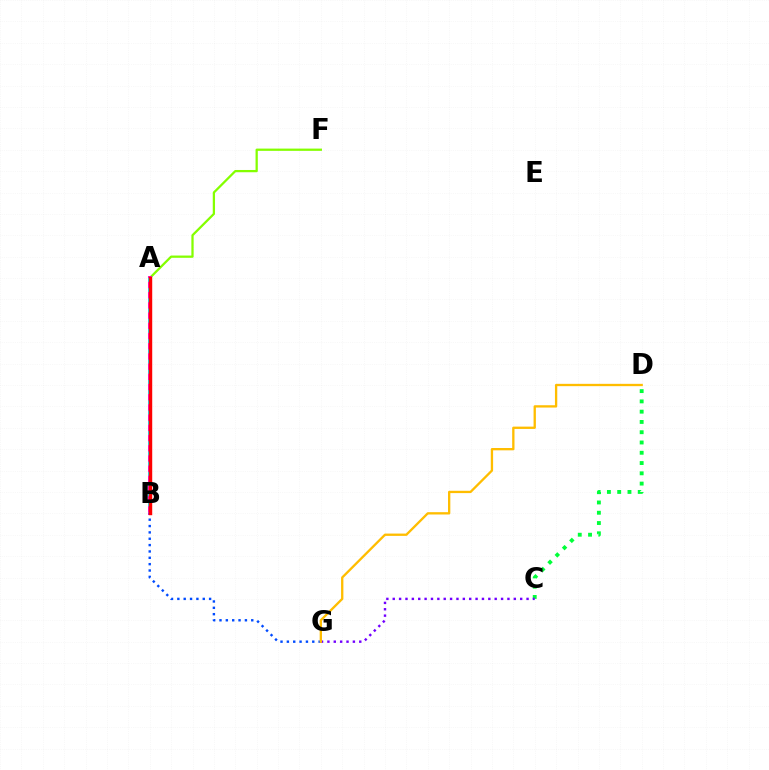{('A', 'F'): [{'color': '#84ff00', 'line_style': 'solid', 'thickness': 1.63}], ('C', 'D'): [{'color': '#00ff39', 'line_style': 'dotted', 'thickness': 2.79}], ('A', 'B'): [{'color': '#ff00cf', 'line_style': 'solid', 'thickness': 2.79}, {'color': '#00fff6', 'line_style': 'dotted', 'thickness': 2.77}, {'color': '#ff0000', 'line_style': 'solid', 'thickness': 2.47}], ('B', 'G'): [{'color': '#004bff', 'line_style': 'dotted', 'thickness': 1.73}], ('C', 'G'): [{'color': '#7200ff', 'line_style': 'dotted', 'thickness': 1.73}], ('D', 'G'): [{'color': '#ffbd00', 'line_style': 'solid', 'thickness': 1.67}]}